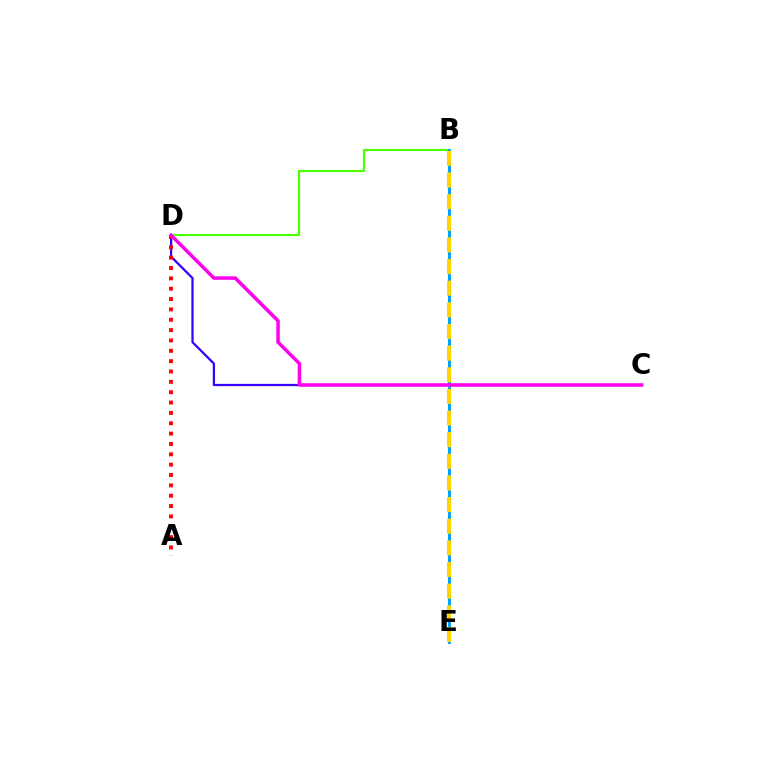{('B', 'E'): [{'color': '#00ff86', 'line_style': 'dotted', 'thickness': 1.96}, {'color': '#009eff', 'line_style': 'solid', 'thickness': 2.12}, {'color': '#ffd500', 'line_style': 'dashed', 'thickness': 2.94}], ('B', 'D'): [{'color': '#4fff00', 'line_style': 'solid', 'thickness': 1.56}], ('C', 'D'): [{'color': '#3700ff', 'line_style': 'solid', 'thickness': 1.62}, {'color': '#ff00ed', 'line_style': 'solid', 'thickness': 2.51}], ('A', 'D'): [{'color': '#ff0000', 'line_style': 'dotted', 'thickness': 2.81}]}